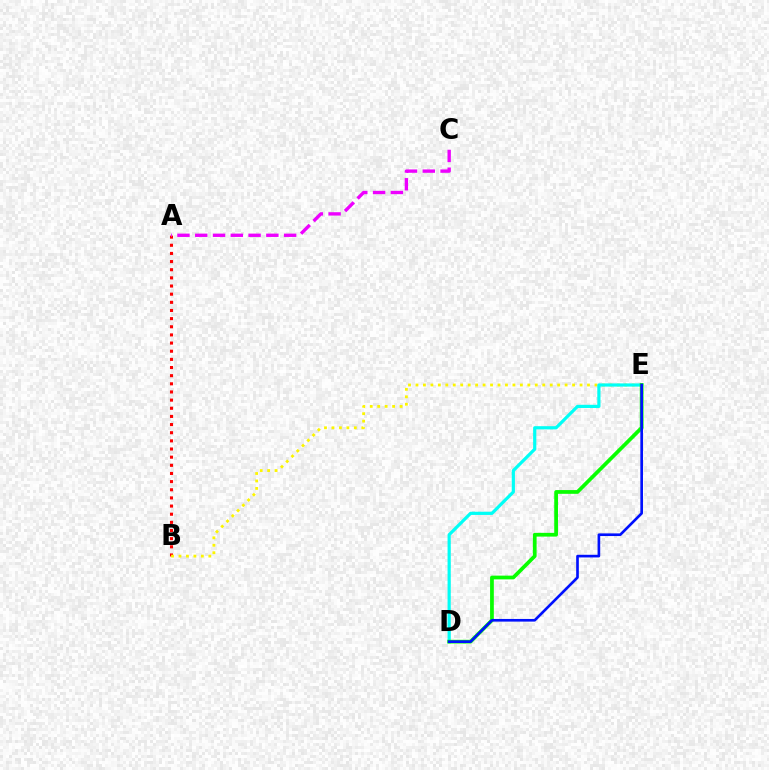{('A', 'B'): [{'color': '#ff0000', 'line_style': 'dotted', 'thickness': 2.21}], ('B', 'E'): [{'color': '#fcf500', 'line_style': 'dotted', 'thickness': 2.03}], ('D', 'E'): [{'color': '#00fff6', 'line_style': 'solid', 'thickness': 2.3}, {'color': '#08ff00', 'line_style': 'solid', 'thickness': 2.69}, {'color': '#0010ff', 'line_style': 'solid', 'thickness': 1.91}], ('A', 'C'): [{'color': '#ee00ff', 'line_style': 'dashed', 'thickness': 2.41}]}